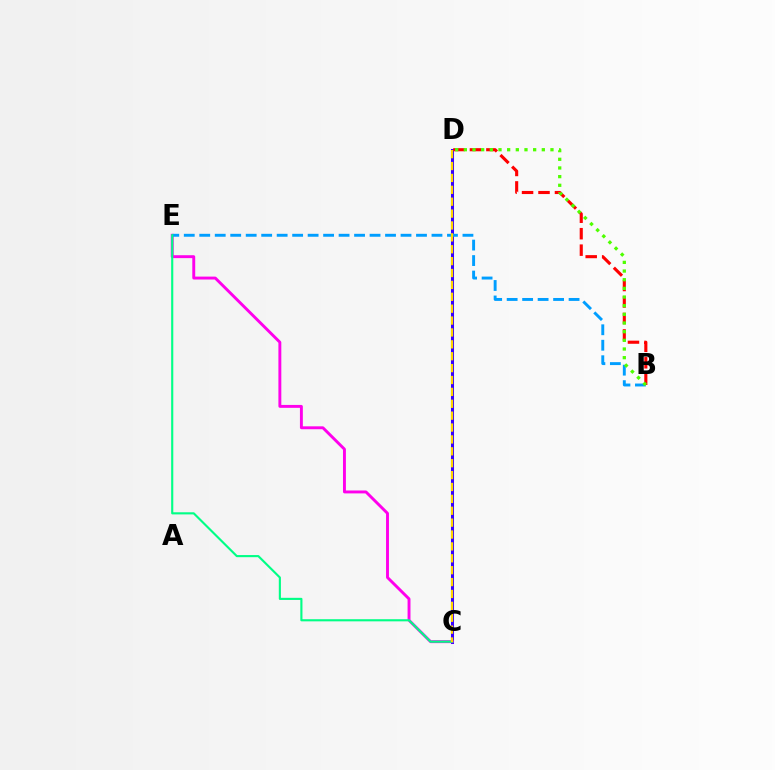{('C', 'D'): [{'color': '#3700ff', 'line_style': 'solid', 'thickness': 2.18}, {'color': '#ffd500', 'line_style': 'dashed', 'thickness': 1.61}], ('B', 'D'): [{'color': '#ff0000', 'line_style': 'dashed', 'thickness': 2.24}, {'color': '#4fff00', 'line_style': 'dotted', 'thickness': 2.35}], ('C', 'E'): [{'color': '#ff00ed', 'line_style': 'solid', 'thickness': 2.09}, {'color': '#00ff86', 'line_style': 'solid', 'thickness': 1.53}], ('B', 'E'): [{'color': '#009eff', 'line_style': 'dashed', 'thickness': 2.1}]}